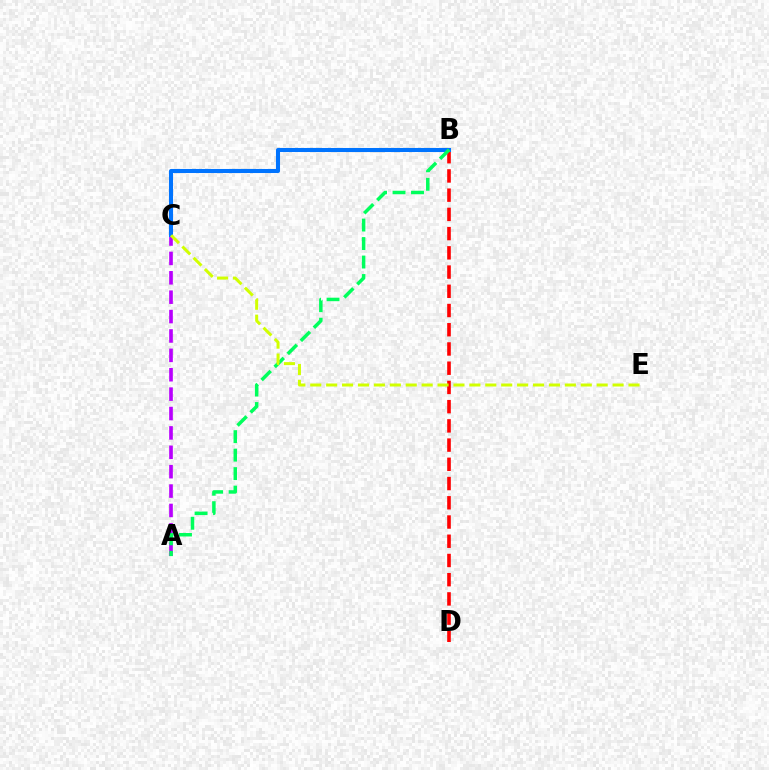{('A', 'C'): [{'color': '#b900ff', 'line_style': 'dashed', 'thickness': 2.63}], ('B', 'D'): [{'color': '#ff0000', 'line_style': 'dashed', 'thickness': 2.61}], ('B', 'C'): [{'color': '#0074ff', 'line_style': 'solid', 'thickness': 2.92}], ('A', 'B'): [{'color': '#00ff5c', 'line_style': 'dashed', 'thickness': 2.51}], ('C', 'E'): [{'color': '#d1ff00', 'line_style': 'dashed', 'thickness': 2.16}]}